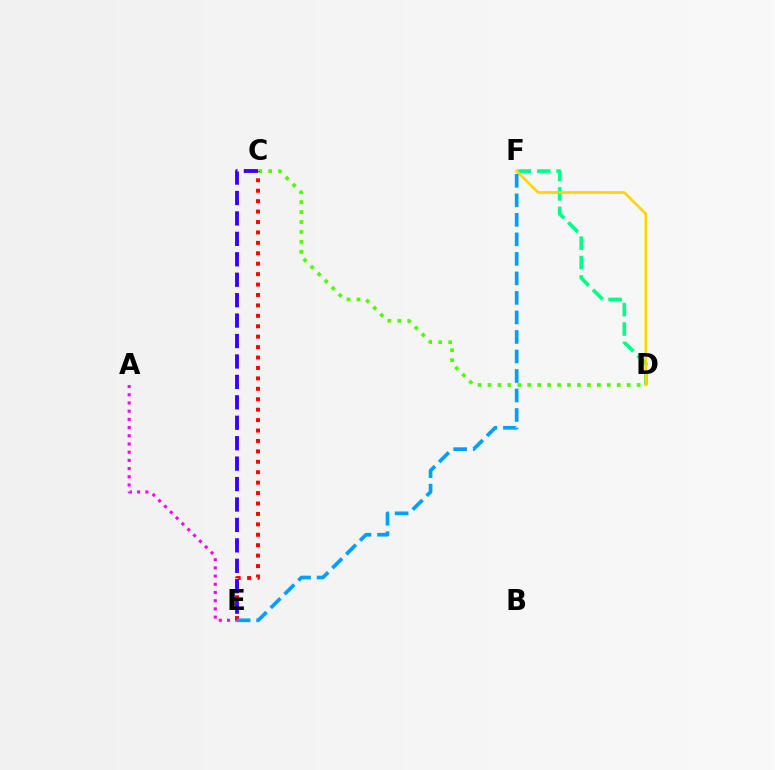{('A', 'E'): [{'color': '#ff00ed', 'line_style': 'dotted', 'thickness': 2.23}], ('D', 'F'): [{'color': '#00ff86', 'line_style': 'dashed', 'thickness': 2.63}, {'color': '#ffd500', 'line_style': 'solid', 'thickness': 1.93}], ('C', 'D'): [{'color': '#4fff00', 'line_style': 'dotted', 'thickness': 2.7}], ('C', 'E'): [{'color': '#ff0000', 'line_style': 'dotted', 'thickness': 2.83}, {'color': '#3700ff', 'line_style': 'dashed', 'thickness': 2.78}], ('E', 'F'): [{'color': '#009eff', 'line_style': 'dashed', 'thickness': 2.65}]}